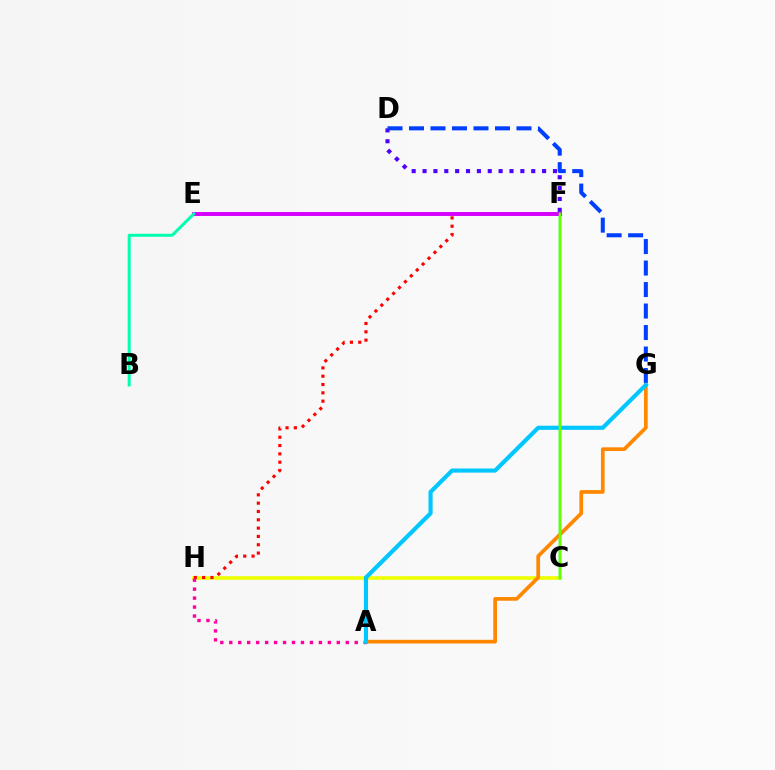{('C', 'H'): [{'color': '#eeff00', 'line_style': 'solid', 'thickness': 2.62}], ('F', 'H'): [{'color': '#ff0000', 'line_style': 'dotted', 'thickness': 2.26}], ('C', 'F'): [{'color': '#00ff27', 'line_style': 'solid', 'thickness': 1.8}, {'color': '#66ff00', 'line_style': 'solid', 'thickness': 1.8}], ('D', 'F'): [{'color': '#4f00ff', 'line_style': 'dotted', 'thickness': 2.95}], ('E', 'F'): [{'color': '#d600ff', 'line_style': 'solid', 'thickness': 2.83}], ('D', 'G'): [{'color': '#003fff', 'line_style': 'dashed', 'thickness': 2.92}], ('A', 'G'): [{'color': '#ff8800', 'line_style': 'solid', 'thickness': 2.67}, {'color': '#00c7ff', 'line_style': 'solid', 'thickness': 2.98}], ('B', 'E'): [{'color': '#00ffaf', 'line_style': 'solid', 'thickness': 2.17}], ('A', 'H'): [{'color': '#ff00a0', 'line_style': 'dotted', 'thickness': 2.43}]}